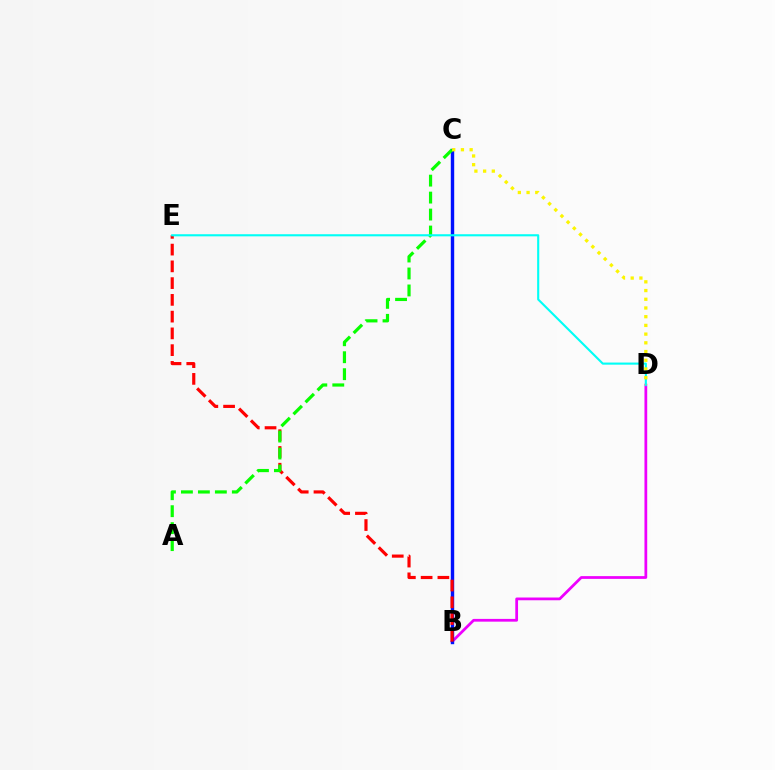{('B', 'D'): [{'color': '#ee00ff', 'line_style': 'solid', 'thickness': 1.98}], ('B', 'C'): [{'color': '#0010ff', 'line_style': 'solid', 'thickness': 2.45}], ('B', 'E'): [{'color': '#ff0000', 'line_style': 'dashed', 'thickness': 2.28}], ('A', 'C'): [{'color': '#08ff00', 'line_style': 'dashed', 'thickness': 2.31}], ('D', 'E'): [{'color': '#00fff6', 'line_style': 'solid', 'thickness': 1.52}], ('C', 'D'): [{'color': '#fcf500', 'line_style': 'dotted', 'thickness': 2.37}]}